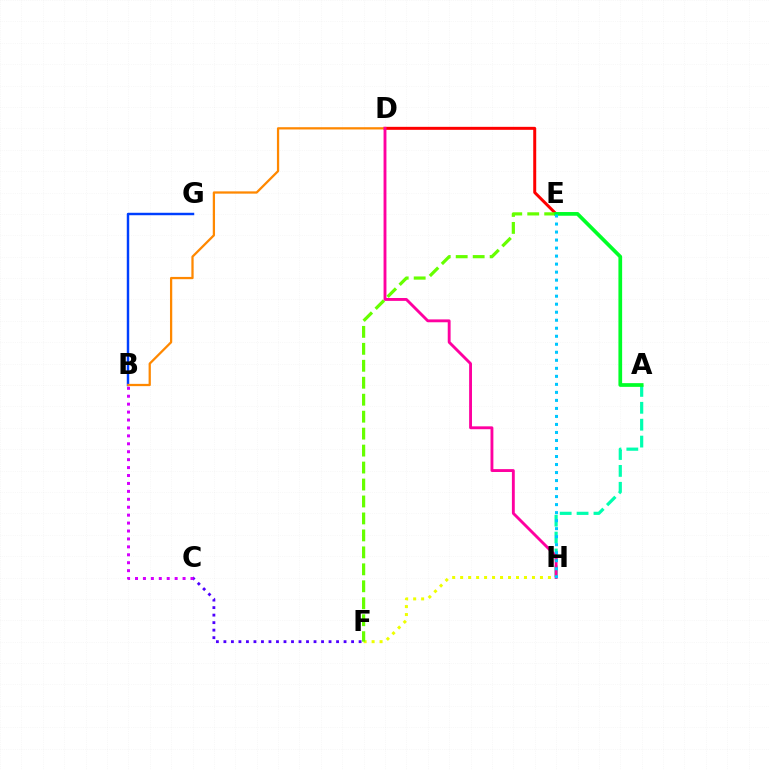{('B', 'G'): [{'color': '#003fff', 'line_style': 'solid', 'thickness': 1.77}], ('D', 'E'): [{'color': '#ff0000', 'line_style': 'solid', 'thickness': 2.15}], ('F', 'H'): [{'color': '#eeff00', 'line_style': 'dotted', 'thickness': 2.17}], ('A', 'H'): [{'color': '#00ffaf', 'line_style': 'dashed', 'thickness': 2.3}], ('E', 'F'): [{'color': '#66ff00', 'line_style': 'dashed', 'thickness': 2.3}], ('C', 'F'): [{'color': '#4f00ff', 'line_style': 'dotted', 'thickness': 2.04}], ('A', 'E'): [{'color': '#00ff27', 'line_style': 'solid', 'thickness': 2.67}], ('B', 'D'): [{'color': '#ff8800', 'line_style': 'solid', 'thickness': 1.63}], ('D', 'H'): [{'color': '#ff00a0', 'line_style': 'solid', 'thickness': 2.07}], ('E', 'H'): [{'color': '#00c7ff', 'line_style': 'dotted', 'thickness': 2.18}], ('B', 'C'): [{'color': '#d600ff', 'line_style': 'dotted', 'thickness': 2.15}]}